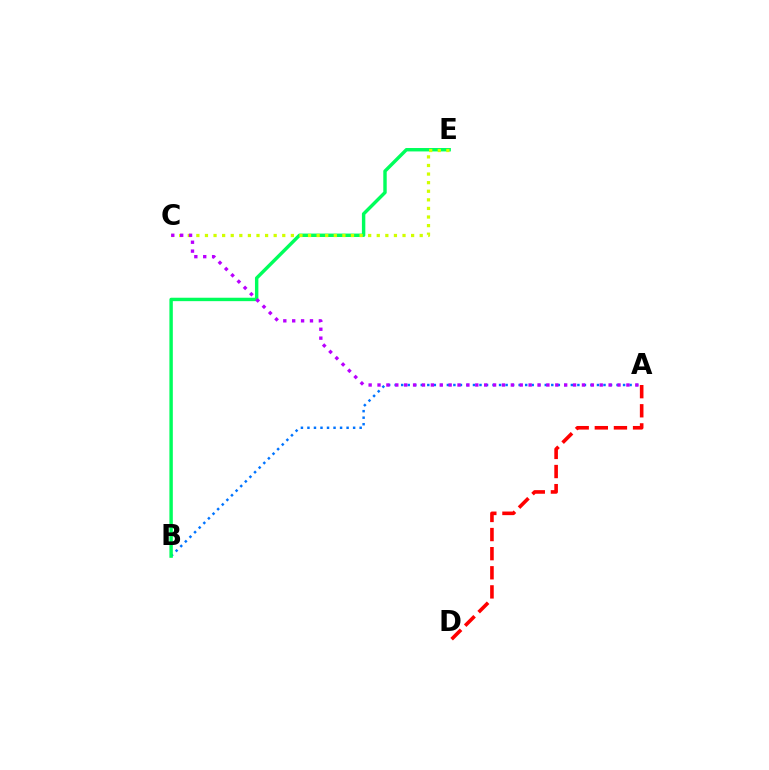{('A', 'B'): [{'color': '#0074ff', 'line_style': 'dotted', 'thickness': 1.77}], ('A', 'D'): [{'color': '#ff0000', 'line_style': 'dashed', 'thickness': 2.6}], ('B', 'E'): [{'color': '#00ff5c', 'line_style': 'solid', 'thickness': 2.46}], ('C', 'E'): [{'color': '#d1ff00', 'line_style': 'dotted', 'thickness': 2.33}], ('A', 'C'): [{'color': '#b900ff', 'line_style': 'dotted', 'thickness': 2.41}]}